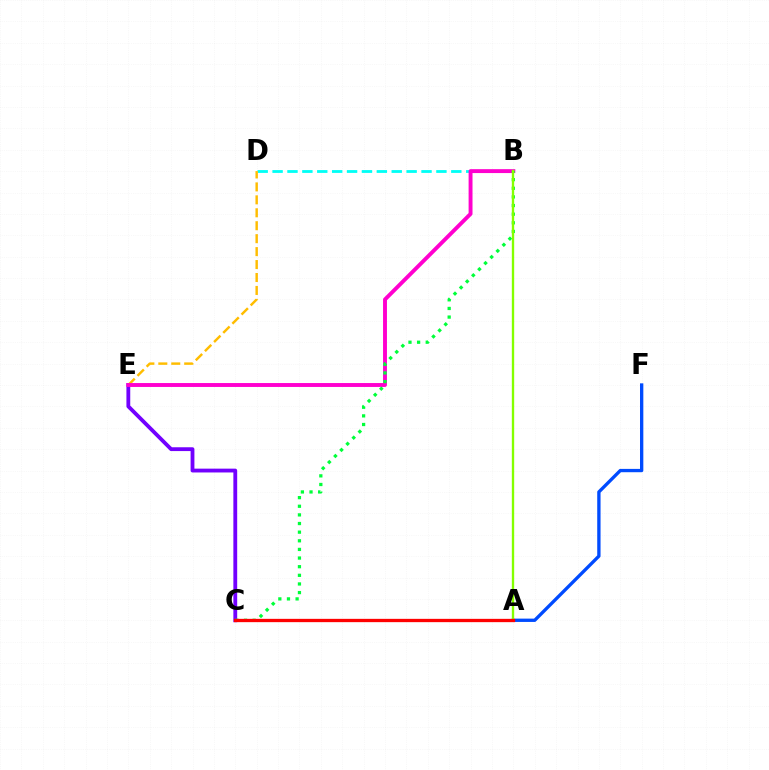{('C', 'E'): [{'color': '#7200ff', 'line_style': 'solid', 'thickness': 2.75}], ('B', 'D'): [{'color': '#00fff6', 'line_style': 'dashed', 'thickness': 2.02}], ('A', 'F'): [{'color': '#004bff', 'line_style': 'solid', 'thickness': 2.39}], ('D', 'E'): [{'color': '#ffbd00', 'line_style': 'dashed', 'thickness': 1.76}], ('B', 'E'): [{'color': '#ff00cf', 'line_style': 'solid', 'thickness': 2.81}], ('B', 'C'): [{'color': '#00ff39', 'line_style': 'dotted', 'thickness': 2.35}], ('A', 'B'): [{'color': '#84ff00', 'line_style': 'solid', 'thickness': 1.69}], ('A', 'C'): [{'color': '#ff0000', 'line_style': 'solid', 'thickness': 2.38}]}